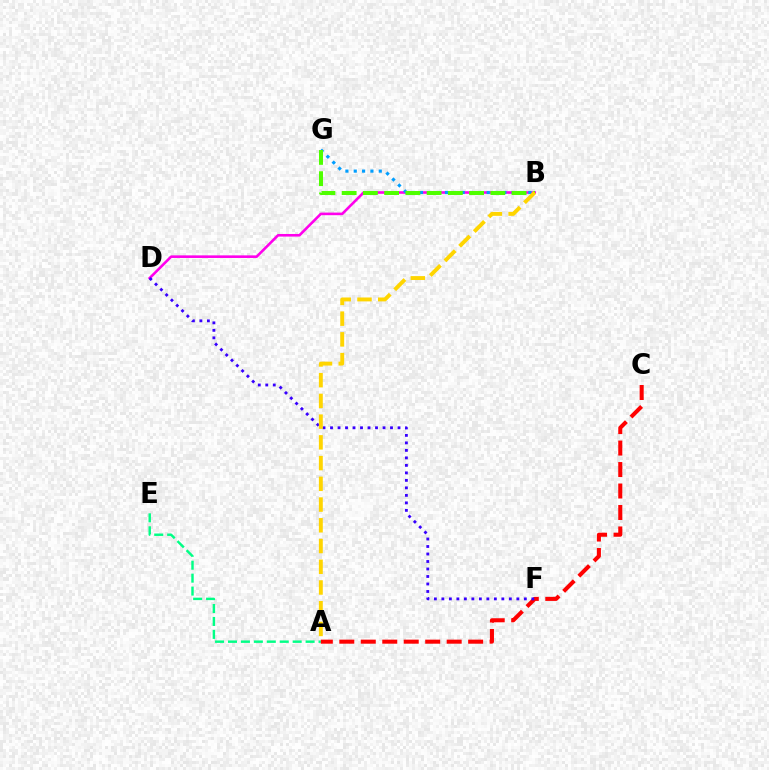{('A', 'E'): [{'color': '#00ff86', 'line_style': 'dashed', 'thickness': 1.76}], ('B', 'D'): [{'color': '#ff00ed', 'line_style': 'solid', 'thickness': 1.88}], ('A', 'C'): [{'color': '#ff0000', 'line_style': 'dashed', 'thickness': 2.92}], ('B', 'G'): [{'color': '#009eff', 'line_style': 'dotted', 'thickness': 2.27}, {'color': '#4fff00', 'line_style': 'dashed', 'thickness': 2.89}], ('D', 'F'): [{'color': '#3700ff', 'line_style': 'dotted', 'thickness': 2.04}], ('A', 'B'): [{'color': '#ffd500', 'line_style': 'dashed', 'thickness': 2.82}]}